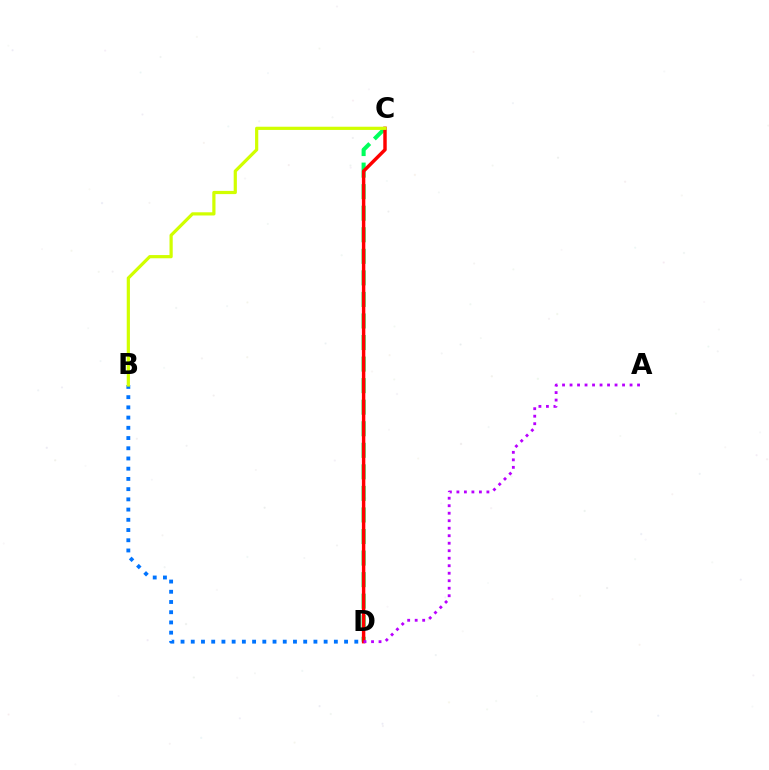{('C', 'D'): [{'color': '#00ff5c', 'line_style': 'dashed', 'thickness': 2.93}, {'color': '#ff0000', 'line_style': 'solid', 'thickness': 2.48}], ('A', 'D'): [{'color': '#b900ff', 'line_style': 'dotted', 'thickness': 2.04}], ('B', 'D'): [{'color': '#0074ff', 'line_style': 'dotted', 'thickness': 2.78}], ('B', 'C'): [{'color': '#d1ff00', 'line_style': 'solid', 'thickness': 2.31}]}